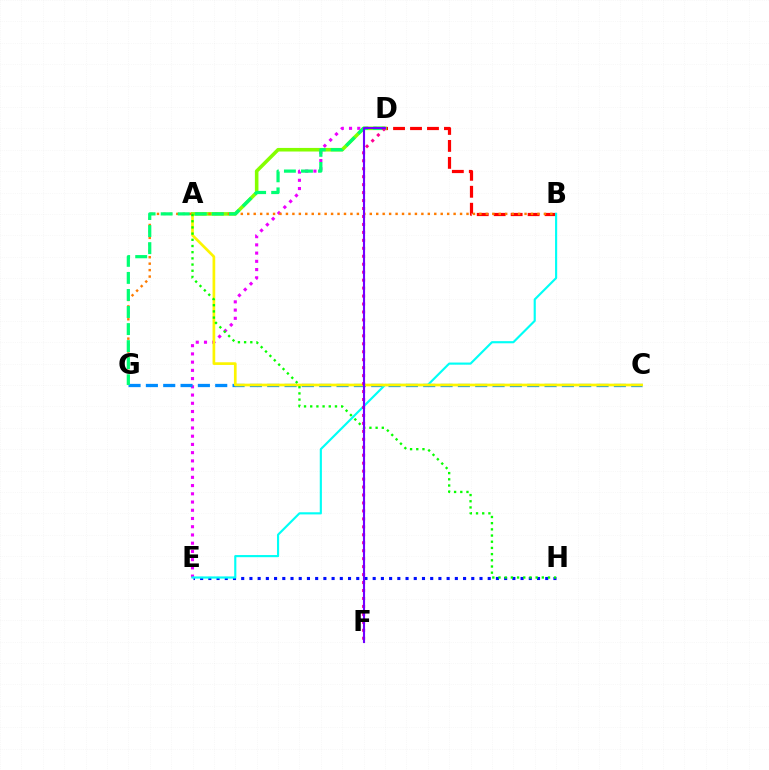{('B', 'D'): [{'color': '#ff0000', 'line_style': 'dashed', 'thickness': 2.3}], ('D', 'E'): [{'color': '#ee00ff', 'line_style': 'dotted', 'thickness': 2.24}], ('E', 'H'): [{'color': '#0010ff', 'line_style': 'dotted', 'thickness': 2.23}], ('C', 'G'): [{'color': '#008cff', 'line_style': 'dashed', 'thickness': 2.35}], ('B', 'E'): [{'color': '#00fff6', 'line_style': 'solid', 'thickness': 1.55}], ('A', 'C'): [{'color': '#fcf500', 'line_style': 'solid', 'thickness': 1.94}], ('A', 'D'): [{'color': '#84ff00', 'line_style': 'solid', 'thickness': 2.57}], ('B', 'G'): [{'color': '#ff7c00', 'line_style': 'dotted', 'thickness': 1.75}], ('D', 'G'): [{'color': '#00ff74', 'line_style': 'dashed', 'thickness': 2.32}], ('D', 'F'): [{'color': '#ff0094', 'line_style': 'dotted', 'thickness': 2.16}, {'color': '#7200ff', 'line_style': 'solid', 'thickness': 1.53}], ('A', 'H'): [{'color': '#08ff00', 'line_style': 'dotted', 'thickness': 1.68}]}